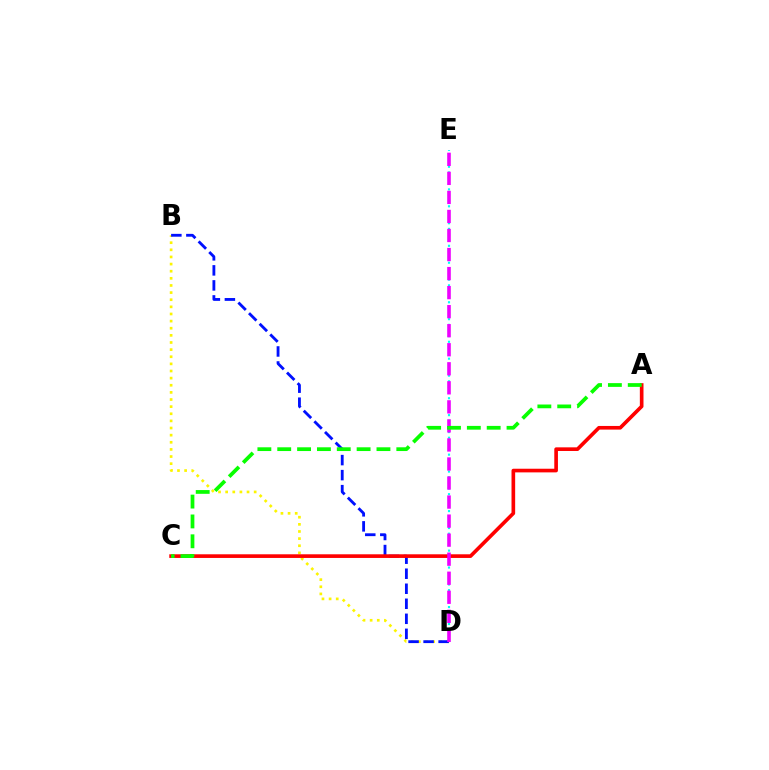{('B', 'D'): [{'color': '#fcf500', 'line_style': 'dotted', 'thickness': 1.94}, {'color': '#0010ff', 'line_style': 'dashed', 'thickness': 2.04}], ('D', 'E'): [{'color': '#00fff6', 'line_style': 'dotted', 'thickness': 1.53}, {'color': '#ee00ff', 'line_style': 'dashed', 'thickness': 2.59}], ('A', 'C'): [{'color': '#ff0000', 'line_style': 'solid', 'thickness': 2.63}, {'color': '#08ff00', 'line_style': 'dashed', 'thickness': 2.7}]}